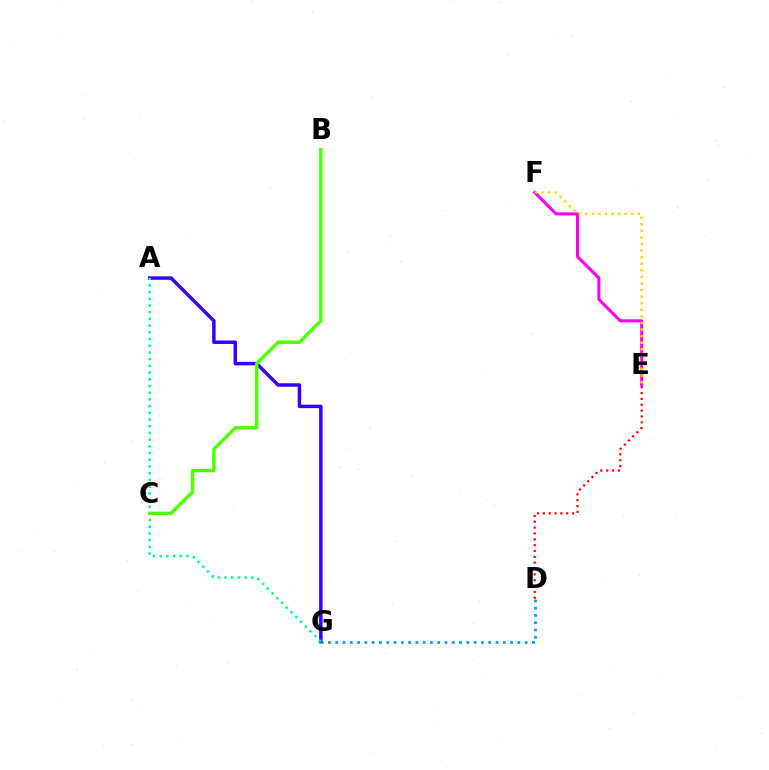{('A', 'G'): [{'color': '#3700ff', 'line_style': 'solid', 'thickness': 2.51}, {'color': '#00ff86', 'line_style': 'dotted', 'thickness': 1.82}], ('D', 'E'): [{'color': '#ff0000', 'line_style': 'dotted', 'thickness': 1.59}], ('B', 'C'): [{'color': '#4fff00', 'line_style': 'solid', 'thickness': 2.47}], ('E', 'F'): [{'color': '#ff00ed', 'line_style': 'solid', 'thickness': 2.22}, {'color': '#ffd500', 'line_style': 'dotted', 'thickness': 1.79}], ('D', 'G'): [{'color': '#009eff', 'line_style': 'dotted', 'thickness': 1.98}]}